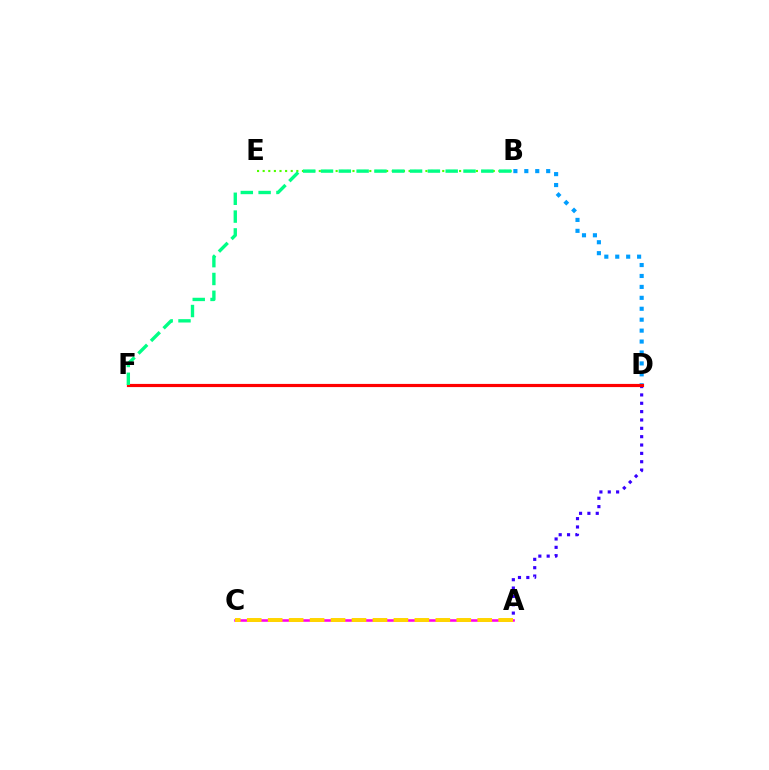{('A', 'D'): [{'color': '#3700ff', 'line_style': 'dotted', 'thickness': 2.27}], ('B', 'E'): [{'color': '#4fff00', 'line_style': 'dotted', 'thickness': 1.52}], ('A', 'C'): [{'color': '#ff00ed', 'line_style': 'solid', 'thickness': 1.84}, {'color': '#ffd500', 'line_style': 'dashed', 'thickness': 2.85}], ('B', 'D'): [{'color': '#009eff', 'line_style': 'dotted', 'thickness': 2.97}], ('D', 'F'): [{'color': '#ff0000', 'line_style': 'solid', 'thickness': 2.28}], ('B', 'F'): [{'color': '#00ff86', 'line_style': 'dashed', 'thickness': 2.42}]}